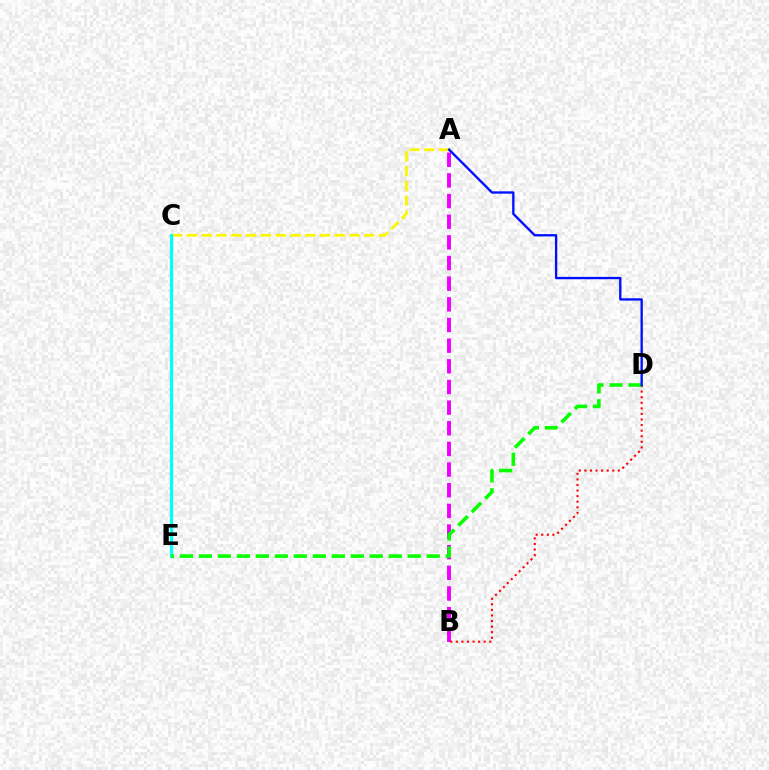{('A', 'B'): [{'color': '#ee00ff', 'line_style': 'dashed', 'thickness': 2.81}], ('A', 'C'): [{'color': '#fcf500', 'line_style': 'dashed', 'thickness': 2.01}], ('C', 'E'): [{'color': '#00fff6', 'line_style': 'solid', 'thickness': 2.31}], ('B', 'D'): [{'color': '#ff0000', 'line_style': 'dotted', 'thickness': 1.52}], ('D', 'E'): [{'color': '#08ff00', 'line_style': 'dashed', 'thickness': 2.58}], ('A', 'D'): [{'color': '#0010ff', 'line_style': 'solid', 'thickness': 1.68}]}